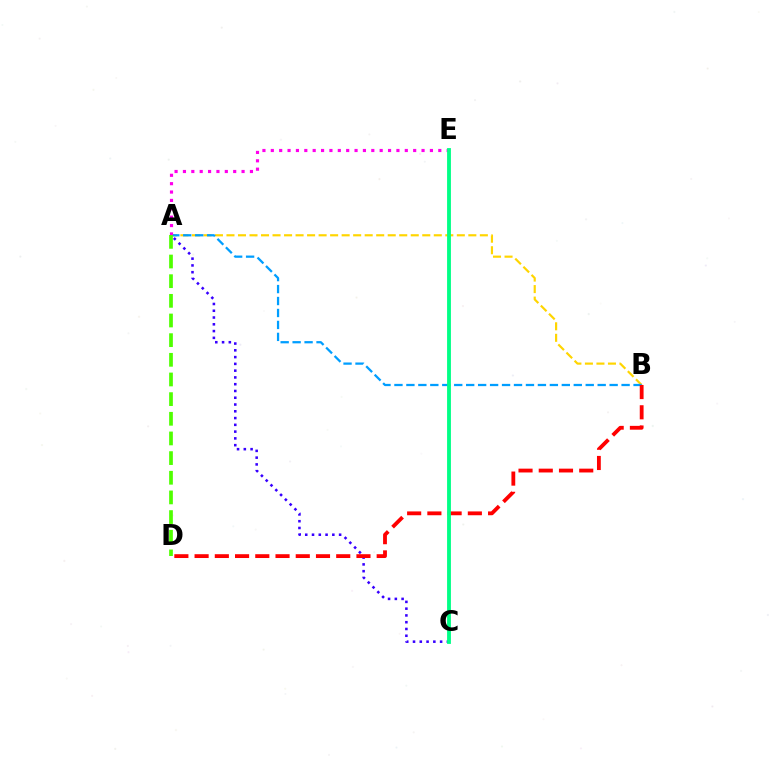{('A', 'B'): [{'color': '#ffd500', 'line_style': 'dashed', 'thickness': 1.56}, {'color': '#009eff', 'line_style': 'dashed', 'thickness': 1.62}], ('A', 'C'): [{'color': '#3700ff', 'line_style': 'dotted', 'thickness': 1.84}], ('A', 'E'): [{'color': '#ff00ed', 'line_style': 'dotted', 'thickness': 2.28}], ('B', 'D'): [{'color': '#ff0000', 'line_style': 'dashed', 'thickness': 2.75}], ('A', 'D'): [{'color': '#4fff00', 'line_style': 'dashed', 'thickness': 2.67}], ('C', 'E'): [{'color': '#00ff86', 'line_style': 'solid', 'thickness': 2.76}]}